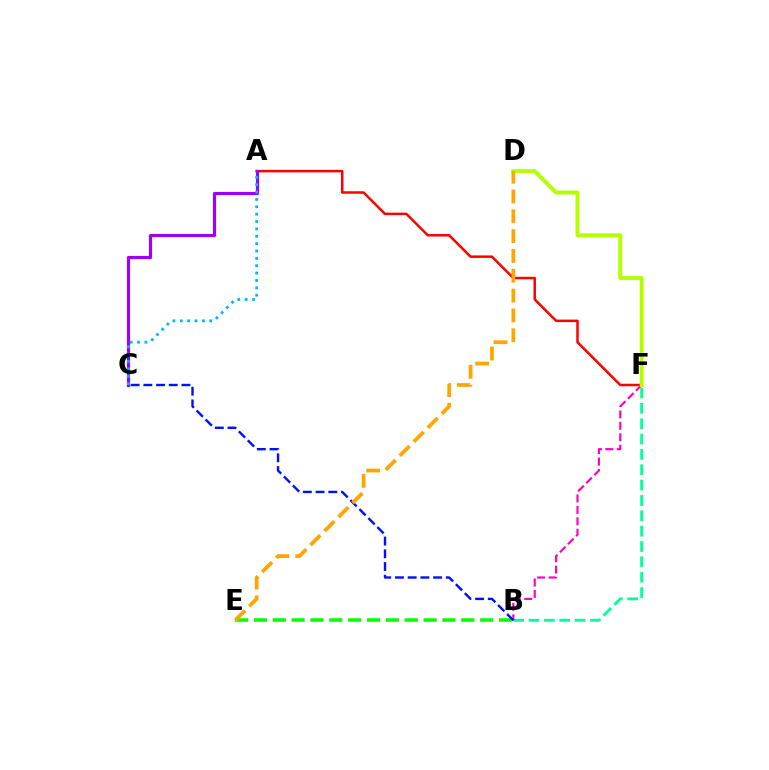{('B', 'E'): [{'color': '#08ff00', 'line_style': 'dashed', 'thickness': 2.56}], ('B', 'F'): [{'color': '#00ff9d', 'line_style': 'dashed', 'thickness': 2.09}, {'color': '#ff00bd', 'line_style': 'dashed', 'thickness': 1.55}], ('A', 'F'): [{'color': '#ff0000', 'line_style': 'solid', 'thickness': 1.8}], ('A', 'C'): [{'color': '#9b00ff', 'line_style': 'solid', 'thickness': 2.27}, {'color': '#00b5ff', 'line_style': 'dotted', 'thickness': 2.0}], ('D', 'F'): [{'color': '#b3ff00', 'line_style': 'solid', 'thickness': 2.83}], ('B', 'C'): [{'color': '#0010ff', 'line_style': 'dashed', 'thickness': 1.73}], ('D', 'E'): [{'color': '#ffa500', 'line_style': 'dashed', 'thickness': 2.69}]}